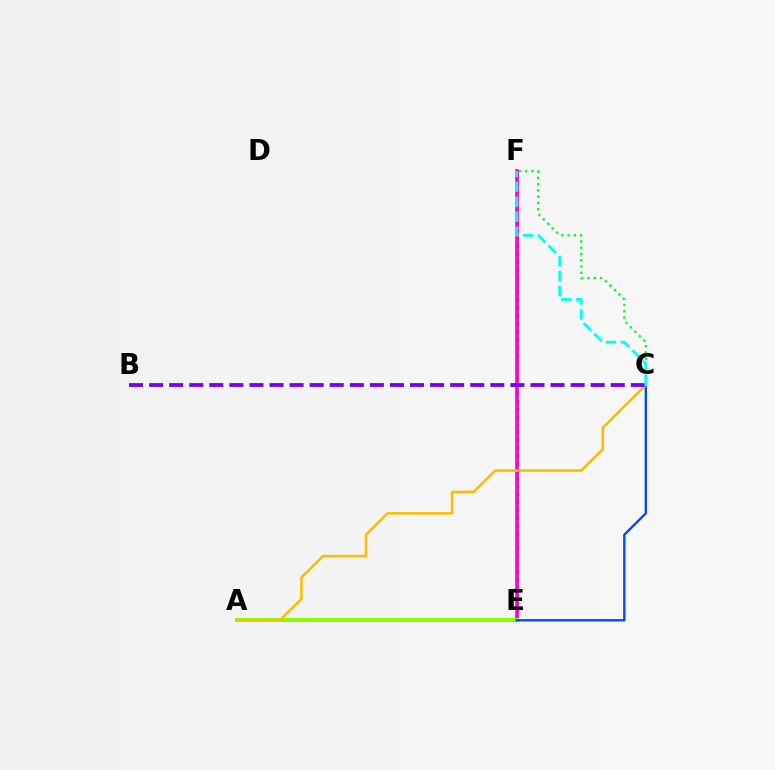{('C', 'F'): [{'color': '#00ff39', 'line_style': 'dotted', 'thickness': 1.7}, {'color': '#00fff6', 'line_style': 'dashed', 'thickness': 2.03}], ('E', 'F'): [{'color': '#ff0000', 'line_style': 'dotted', 'thickness': 2.11}, {'color': '#ff00cf', 'line_style': 'solid', 'thickness': 2.64}], ('A', 'E'): [{'color': '#84ff00', 'line_style': 'solid', 'thickness': 2.86}], ('C', 'E'): [{'color': '#004bff', 'line_style': 'solid', 'thickness': 1.72}], ('A', 'C'): [{'color': '#ffbd00', 'line_style': 'solid', 'thickness': 1.86}], ('B', 'C'): [{'color': '#7200ff', 'line_style': 'dashed', 'thickness': 2.73}]}